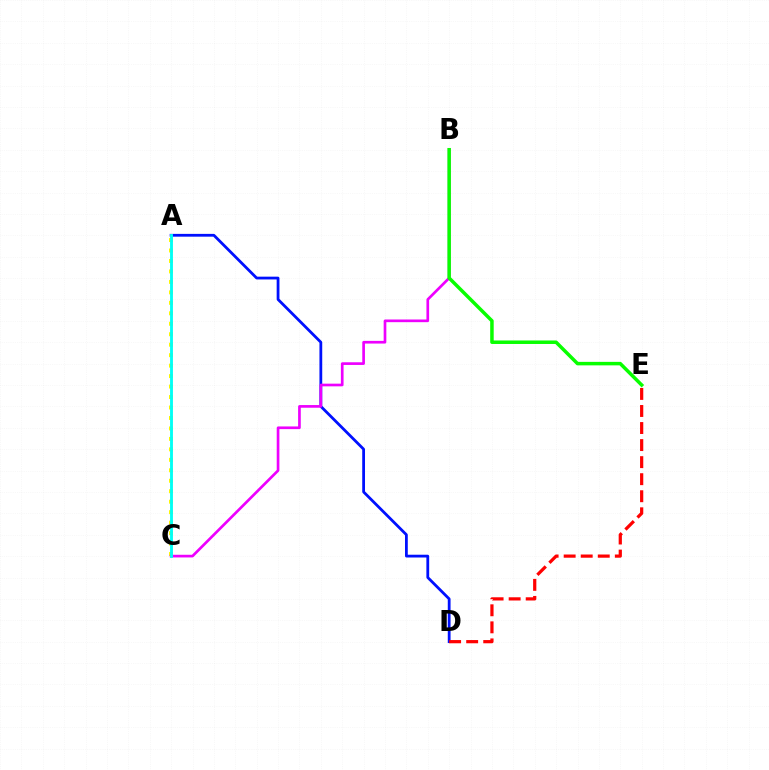{('A', 'D'): [{'color': '#0010ff', 'line_style': 'solid', 'thickness': 2.01}], ('A', 'C'): [{'color': '#fcf500', 'line_style': 'dotted', 'thickness': 2.84}, {'color': '#00fff6', 'line_style': 'solid', 'thickness': 2.06}], ('D', 'E'): [{'color': '#ff0000', 'line_style': 'dashed', 'thickness': 2.32}], ('B', 'C'): [{'color': '#ee00ff', 'line_style': 'solid', 'thickness': 1.93}], ('B', 'E'): [{'color': '#08ff00', 'line_style': 'solid', 'thickness': 2.52}]}